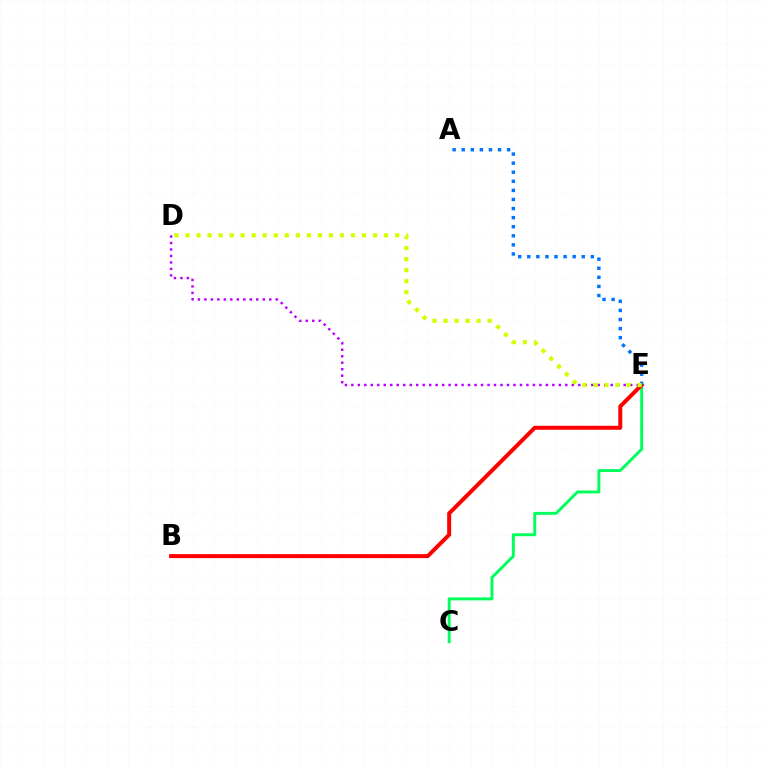{('D', 'E'): [{'color': '#b900ff', 'line_style': 'dotted', 'thickness': 1.76}, {'color': '#d1ff00', 'line_style': 'dotted', 'thickness': 3.0}], ('C', 'E'): [{'color': '#00ff5c', 'line_style': 'solid', 'thickness': 2.12}], ('B', 'E'): [{'color': '#ff0000', 'line_style': 'solid', 'thickness': 2.87}], ('A', 'E'): [{'color': '#0074ff', 'line_style': 'dotted', 'thickness': 2.47}]}